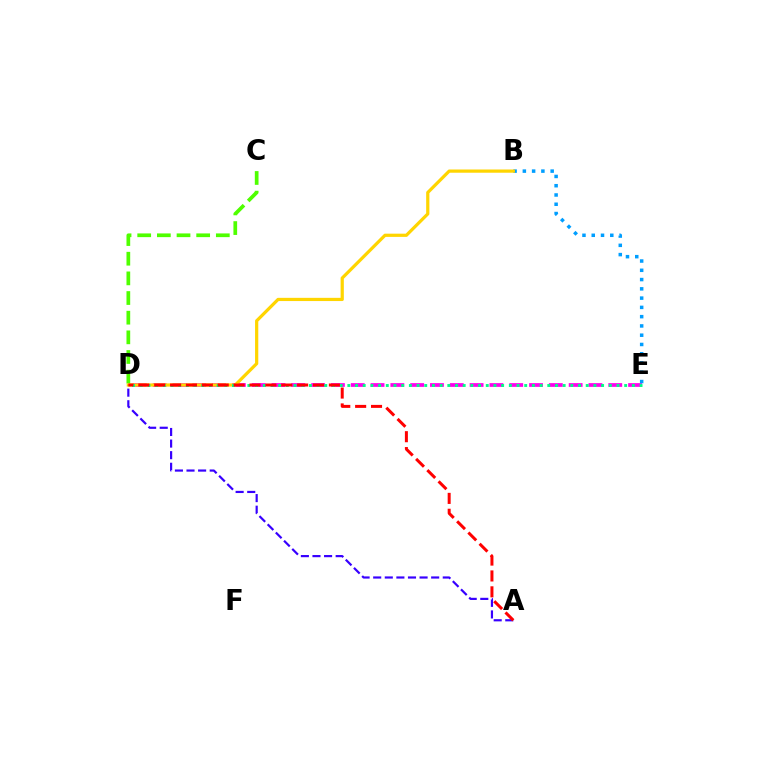{('C', 'D'): [{'color': '#4fff00', 'line_style': 'dashed', 'thickness': 2.67}], ('D', 'E'): [{'color': '#ff00ed', 'line_style': 'dashed', 'thickness': 2.69}, {'color': '#00ff86', 'line_style': 'dotted', 'thickness': 2.09}], ('B', 'E'): [{'color': '#009eff', 'line_style': 'dotted', 'thickness': 2.52}], ('B', 'D'): [{'color': '#ffd500', 'line_style': 'solid', 'thickness': 2.32}], ('A', 'D'): [{'color': '#3700ff', 'line_style': 'dashed', 'thickness': 1.58}, {'color': '#ff0000', 'line_style': 'dashed', 'thickness': 2.16}]}